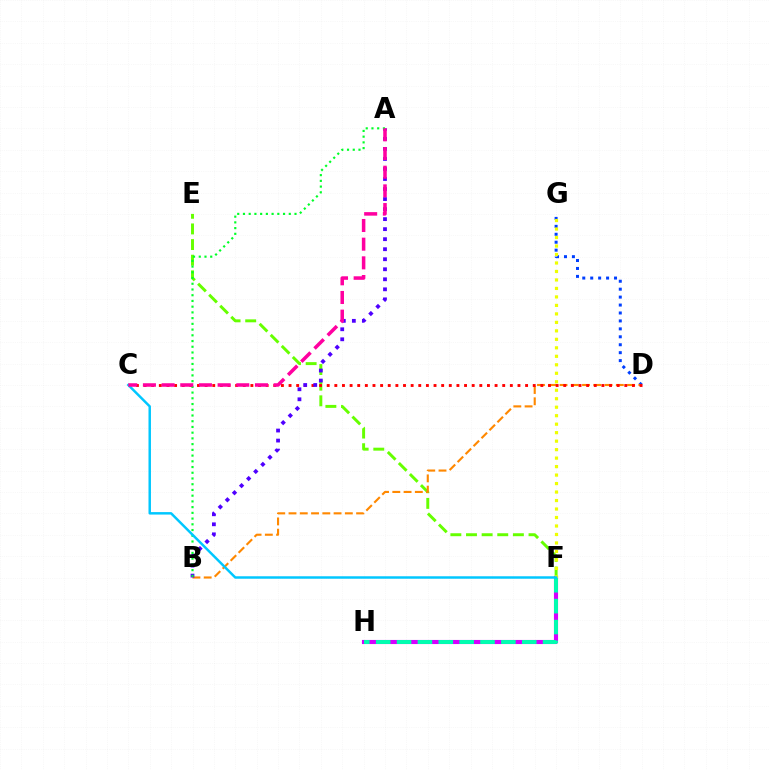{('F', 'H'): [{'color': '#d600ff', 'line_style': 'solid', 'thickness': 2.96}, {'color': '#00ffaf', 'line_style': 'dashed', 'thickness': 2.83}], ('D', 'G'): [{'color': '#003fff', 'line_style': 'dotted', 'thickness': 2.16}], ('E', 'F'): [{'color': '#66ff00', 'line_style': 'dashed', 'thickness': 2.12}], ('F', 'G'): [{'color': '#eeff00', 'line_style': 'dotted', 'thickness': 2.31}], ('B', 'D'): [{'color': '#ff8800', 'line_style': 'dashed', 'thickness': 1.53}], ('C', 'D'): [{'color': '#ff0000', 'line_style': 'dotted', 'thickness': 2.07}], ('A', 'B'): [{'color': '#4f00ff', 'line_style': 'dotted', 'thickness': 2.72}, {'color': '#00ff27', 'line_style': 'dotted', 'thickness': 1.56}], ('C', 'F'): [{'color': '#00c7ff', 'line_style': 'solid', 'thickness': 1.78}], ('A', 'C'): [{'color': '#ff00a0', 'line_style': 'dashed', 'thickness': 2.54}]}